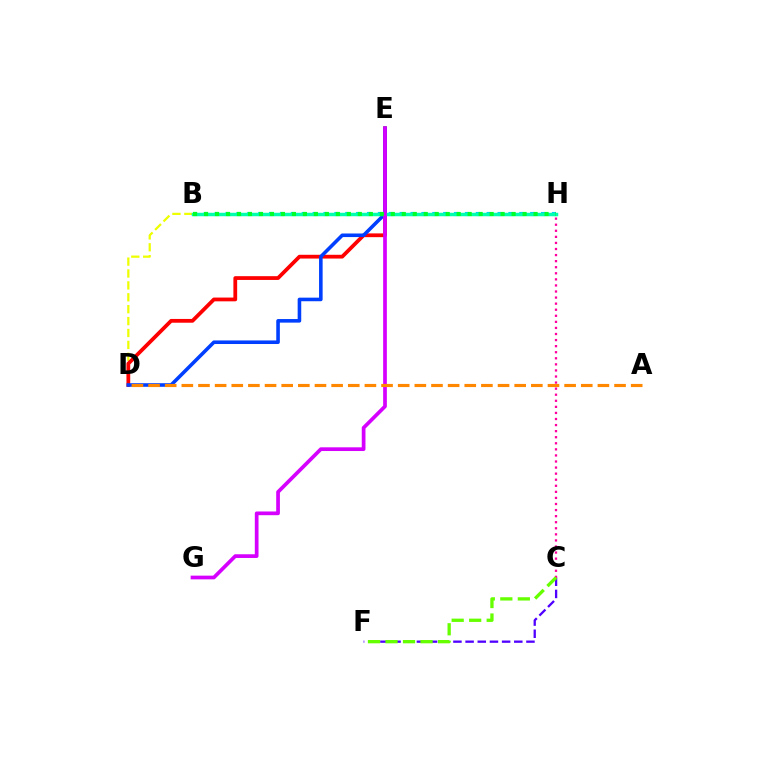{('B', 'H'): [{'color': '#00c7ff', 'line_style': 'dotted', 'thickness': 2.96}, {'color': '#00ffaf', 'line_style': 'solid', 'thickness': 2.49}, {'color': '#00ff27', 'line_style': 'dotted', 'thickness': 2.98}], ('B', 'D'): [{'color': '#eeff00', 'line_style': 'dashed', 'thickness': 1.62}], ('D', 'E'): [{'color': '#ff0000', 'line_style': 'solid', 'thickness': 2.72}, {'color': '#003fff', 'line_style': 'solid', 'thickness': 2.58}], ('C', 'F'): [{'color': '#4f00ff', 'line_style': 'dashed', 'thickness': 1.65}, {'color': '#66ff00', 'line_style': 'dashed', 'thickness': 2.38}], ('C', 'H'): [{'color': '#ff00a0', 'line_style': 'dotted', 'thickness': 1.65}], ('E', 'G'): [{'color': '#d600ff', 'line_style': 'solid', 'thickness': 2.67}], ('A', 'D'): [{'color': '#ff8800', 'line_style': 'dashed', 'thickness': 2.26}]}